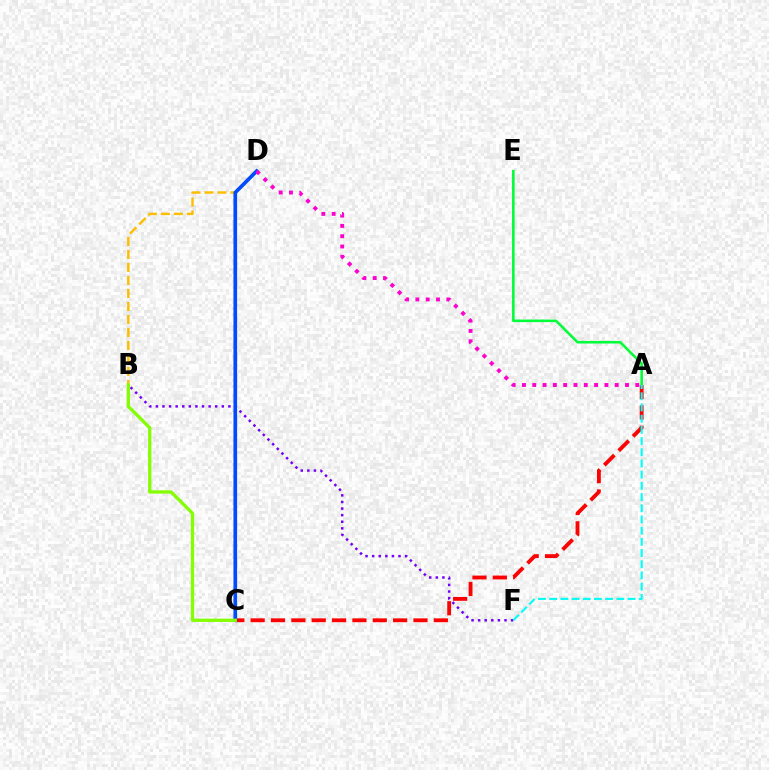{('A', 'C'): [{'color': '#ff0000', 'line_style': 'dashed', 'thickness': 2.76}], ('A', 'E'): [{'color': '#00ff39', 'line_style': 'solid', 'thickness': 1.86}], ('B', 'F'): [{'color': '#7200ff', 'line_style': 'dotted', 'thickness': 1.79}], ('B', 'D'): [{'color': '#ffbd00', 'line_style': 'dashed', 'thickness': 1.77}], ('C', 'D'): [{'color': '#004bff', 'line_style': 'solid', 'thickness': 2.65}], ('A', 'F'): [{'color': '#00fff6', 'line_style': 'dashed', 'thickness': 1.52}], ('B', 'C'): [{'color': '#84ff00', 'line_style': 'solid', 'thickness': 2.35}], ('A', 'D'): [{'color': '#ff00cf', 'line_style': 'dotted', 'thickness': 2.8}]}